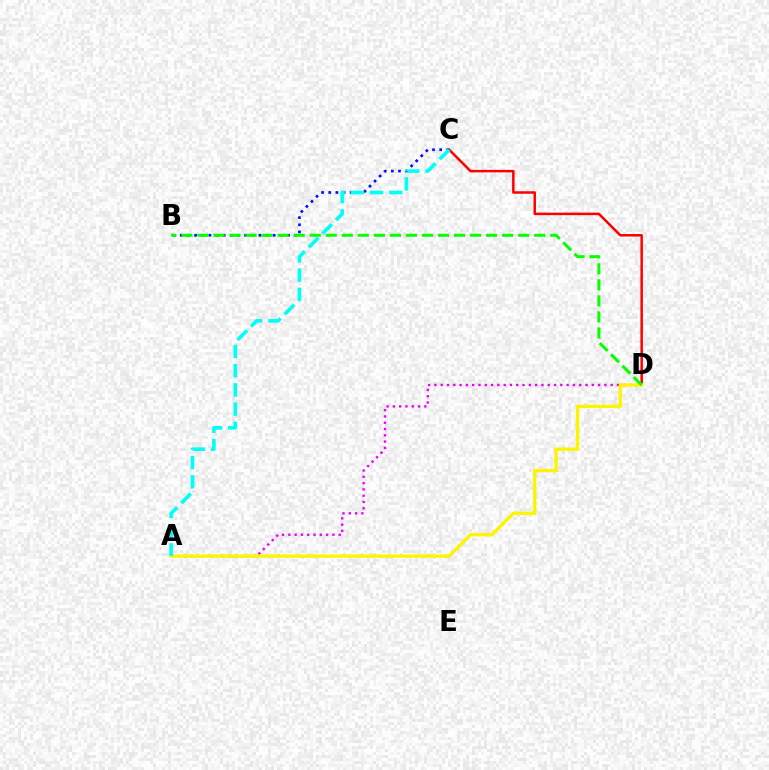{('C', 'D'): [{'color': '#ff0000', 'line_style': 'solid', 'thickness': 1.8}], ('A', 'D'): [{'color': '#ee00ff', 'line_style': 'dotted', 'thickness': 1.71}, {'color': '#fcf500', 'line_style': 'solid', 'thickness': 2.39}], ('B', 'C'): [{'color': '#0010ff', 'line_style': 'dotted', 'thickness': 1.94}], ('A', 'C'): [{'color': '#00fff6', 'line_style': 'dashed', 'thickness': 2.61}], ('B', 'D'): [{'color': '#08ff00', 'line_style': 'dashed', 'thickness': 2.18}]}